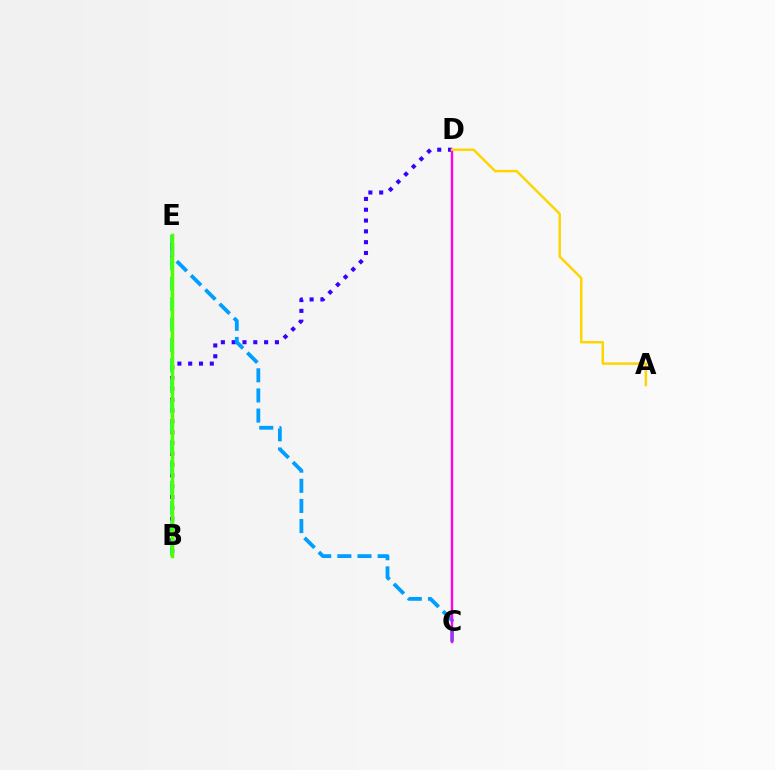{('B', 'D'): [{'color': '#3700ff', 'line_style': 'dotted', 'thickness': 2.94}], ('B', 'E'): [{'color': '#ff0000', 'line_style': 'dotted', 'thickness': 2.21}, {'color': '#00ff86', 'line_style': 'dashed', 'thickness': 2.77}, {'color': '#4fff00', 'line_style': 'solid', 'thickness': 2.5}], ('C', 'E'): [{'color': '#009eff', 'line_style': 'dashed', 'thickness': 2.74}], ('C', 'D'): [{'color': '#ff00ed', 'line_style': 'solid', 'thickness': 1.71}], ('A', 'D'): [{'color': '#ffd500', 'line_style': 'solid', 'thickness': 1.77}]}